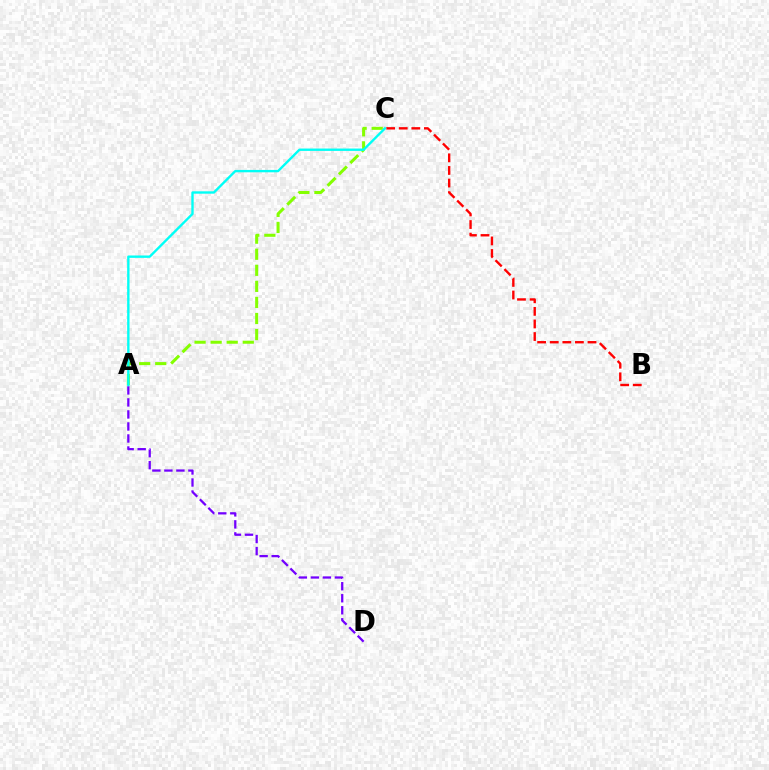{('A', 'C'): [{'color': '#84ff00', 'line_style': 'dashed', 'thickness': 2.18}, {'color': '#00fff6', 'line_style': 'solid', 'thickness': 1.71}], ('A', 'D'): [{'color': '#7200ff', 'line_style': 'dashed', 'thickness': 1.63}], ('B', 'C'): [{'color': '#ff0000', 'line_style': 'dashed', 'thickness': 1.71}]}